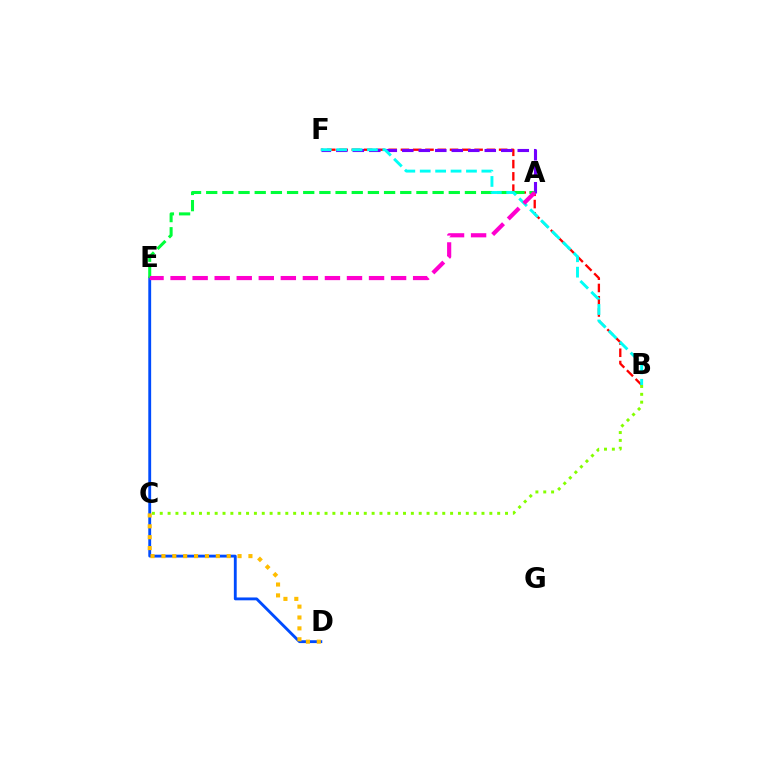{('D', 'E'): [{'color': '#004bff', 'line_style': 'solid', 'thickness': 2.05}], ('B', 'F'): [{'color': '#ff0000', 'line_style': 'dashed', 'thickness': 1.67}, {'color': '#00fff6', 'line_style': 'dashed', 'thickness': 2.09}], ('A', 'F'): [{'color': '#7200ff', 'line_style': 'dashed', 'thickness': 2.24}], ('B', 'C'): [{'color': '#84ff00', 'line_style': 'dotted', 'thickness': 2.13}], ('C', 'D'): [{'color': '#ffbd00', 'line_style': 'dotted', 'thickness': 2.95}], ('A', 'E'): [{'color': '#00ff39', 'line_style': 'dashed', 'thickness': 2.2}, {'color': '#ff00cf', 'line_style': 'dashed', 'thickness': 3.0}]}